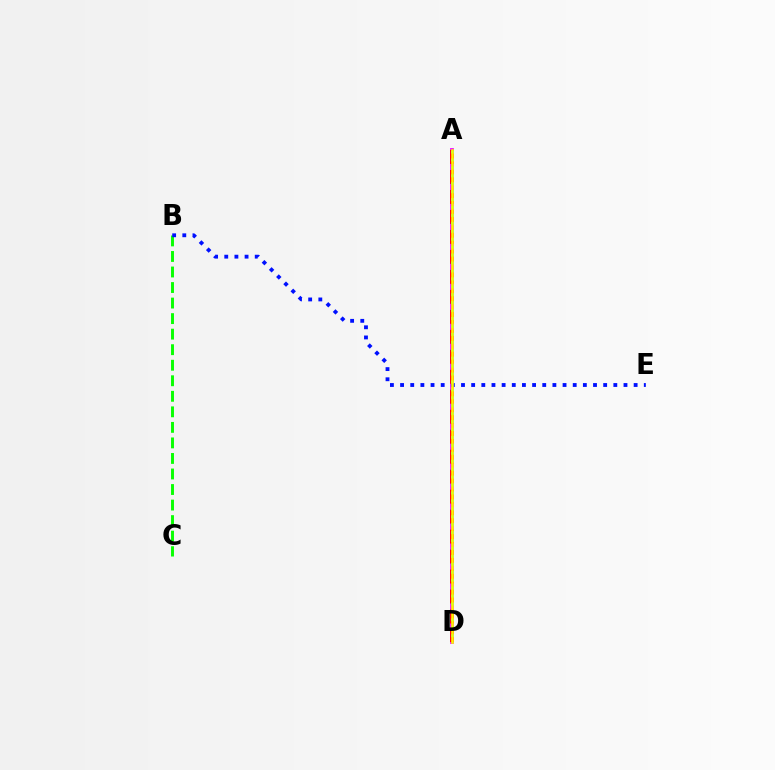{('B', 'C'): [{'color': '#08ff00', 'line_style': 'dashed', 'thickness': 2.11}], ('A', 'D'): [{'color': '#ee00ff', 'line_style': 'solid', 'thickness': 2.69}, {'color': '#ff0000', 'line_style': 'dashed', 'thickness': 2.71}, {'color': '#00fff6', 'line_style': 'dotted', 'thickness': 2.15}, {'color': '#fcf500', 'line_style': 'solid', 'thickness': 1.88}], ('B', 'E'): [{'color': '#0010ff', 'line_style': 'dotted', 'thickness': 2.76}]}